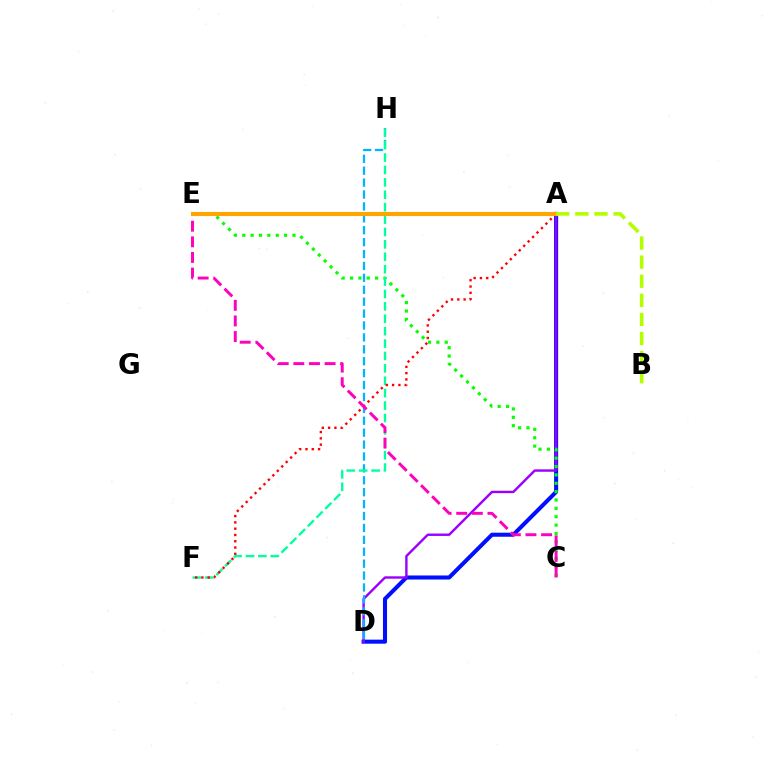{('A', 'D'): [{'color': '#0010ff', 'line_style': 'solid', 'thickness': 2.92}, {'color': '#9b00ff', 'line_style': 'solid', 'thickness': 1.74}], ('D', 'H'): [{'color': '#00b5ff', 'line_style': 'dashed', 'thickness': 1.62}], ('C', 'E'): [{'color': '#08ff00', 'line_style': 'dotted', 'thickness': 2.27}, {'color': '#ff00bd', 'line_style': 'dashed', 'thickness': 2.12}], ('F', 'H'): [{'color': '#00ff9d', 'line_style': 'dashed', 'thickness': 1.68}], ('A', 'F'): [{'color': '#ff0000', 'line_style': 'dotted', 'thickness': 1.71}], ('A', 'E'): [{'color': '#ffa500', 'line_style': 'solid', 'thickness': 2.98}], ('A', 'B'): [{'color': '#b3ff00', 'line_style': 'dashed', 'thickness': 2.59}]}